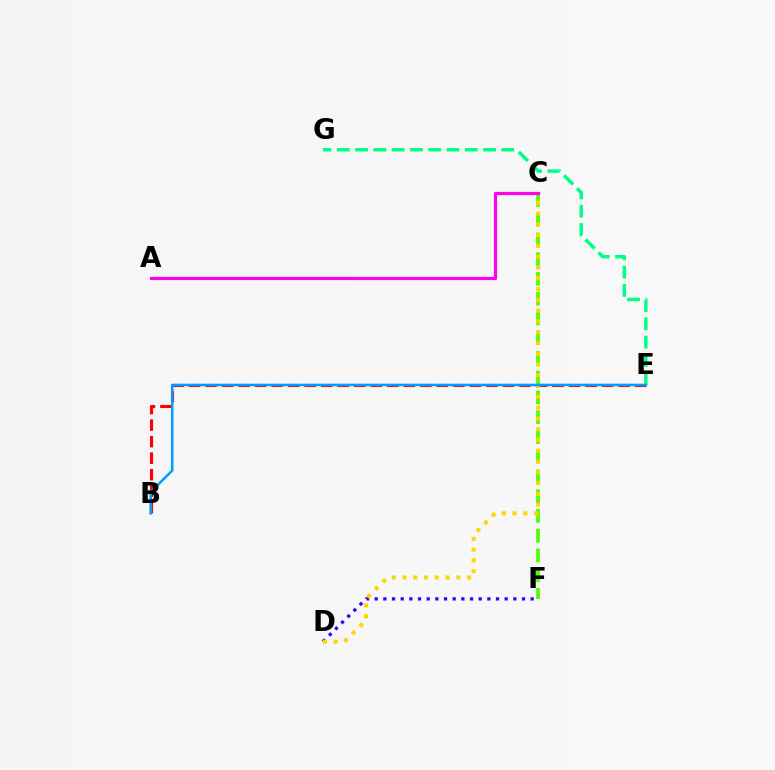{('D', 'F'): [{'color': '#3700ff', 'line_style': 'dotted', 'thickness': 2.35}], ('C', 'F'): [{'color': '#4fff00', 'line_style': 'dashed', 'thickness': 2.68}], ('B', 'E'): [{'color': '#ff0000', 'line_style': 'dashed', 'thickness': 2.24}, {'color': '#009eff', 'line_style': 'solid', 'thickness': 1.83}], ('C', 'D'): [{'color': '#ffd500', 'line_style': 'dotted', 'thickness': 2.93}], ('E', 'G'): [{'color': '#00ff86', 'line_style': 'dashed', 'thickness': 2.48}], ('A', 'C'): [{'color': '#ff00ed', 'line_style': 'solid', 'thickness': 2.32}]}